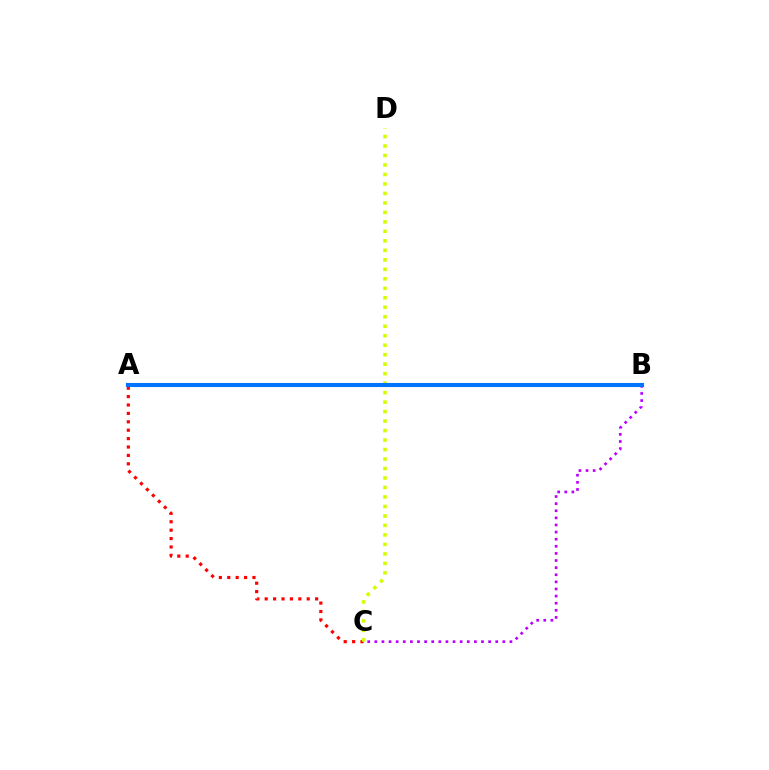{('A', 'C'): [{'color': '#ff0000', 'line_style': 'dotted', 'thickness': 2.28}], ('A', 'B'): [{'color': '#00ff5c', 'line_style': 'dotted', 'thickness': 2.12}, {'color': '#0074ff', 'line_style': 'solid', 'thickness': 2.94}], ('B', 'C'): [{'color': '#b900ff', 'line_style': 'dotted', 'thickness': 1.93}], ('C', 'D'): [{'color': '#d1ff00', 'line_style': 'dotted', 'thickness': 2.58}]}